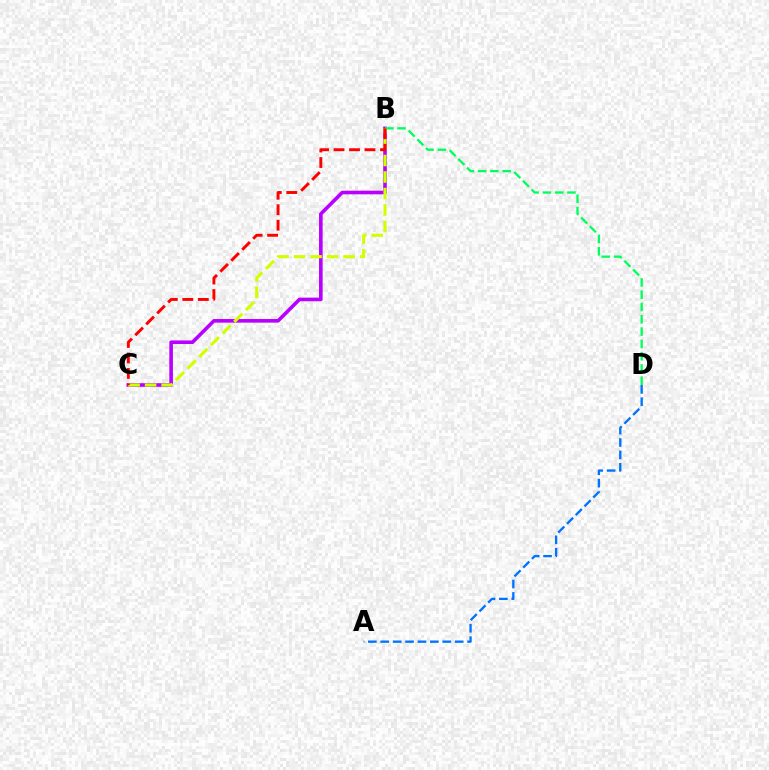{('A', 'D'): [{'color': '#0074ff', 'line_style': 'dashed', 'thickness': 1.69}], ('B', 'C'): [{'color': '#b900ff', 'line_style': 'solid', 'thickness': 2.6}, {'color': '#d1ff00', 'line_style': 'dashed', 'thickness': 2.24}, {'color': '#ff0000', 'line_style': 'dashed', 'thickness': 2.1}], ('B', 'D'): [{'color': '#00ff5c', 'line_style': 'dashed', 'thickness': 1.67}]}